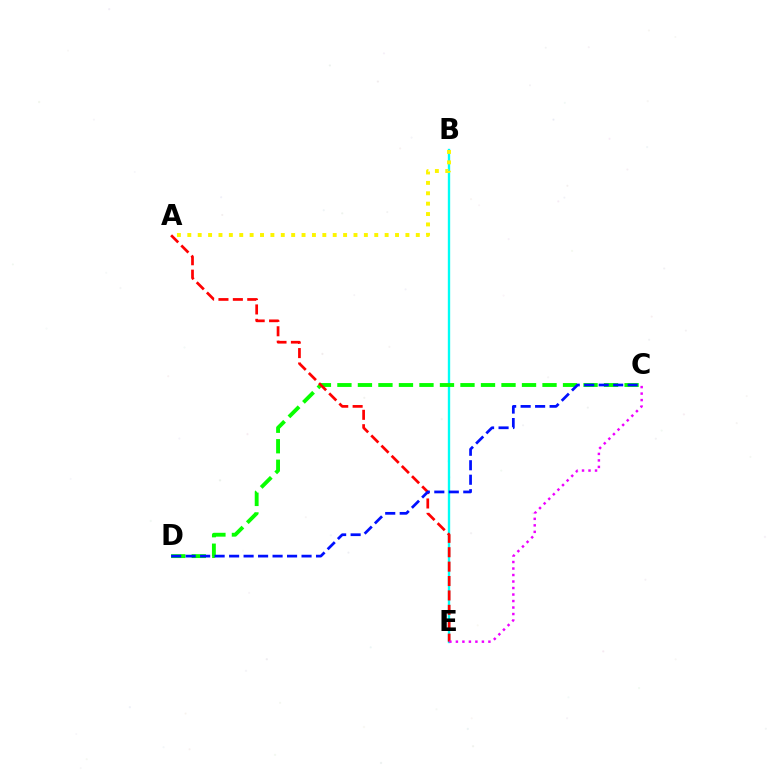{('B', 'E'): [{'color': '#00fff6', 'line_style': 'solid', 'thickness': 1.7}], ('C', 'D'): [{'color': '#08ff00', 'line_style': 'dashed', 'thickness': 2.79}, {'color': '#0010ff', 'line_style': 'dashed', 'thickness': 1.97}], ('A', 'E'): [{'color': '#ff0000', 'line_style': 'dashed', 'thickness': 1.96}], ('C', 'E'): [{'color': '#ee00ff', 'line_style': 'dotted', 'thickness': 1.77}], ('A', 'B'): [{'color': '#fcf500', 'line_style': 'dotted', 'thickness': 2.82}]}